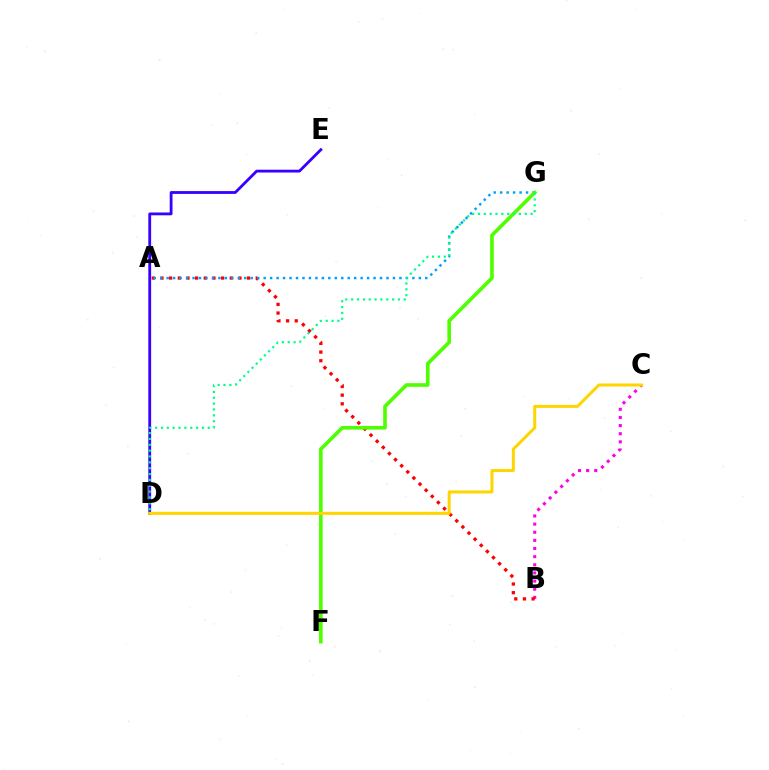{('B', 'C'): [{'color': '#ff00ed', 'line_style': 'dotted', 'thickness': 2.21}], ('D', 'E'): [{'color': '#3700ff', 'line_style': 'solid', 'thickness': 2.03}], ('A', 'B'): [{'color': '#ff0000', 'line_style': 'dotted', 'thickness': 2.35}], ('A', 'G'): [{'color': '#009eff', 'line_style': 'dotted', 'thickness': 1.76}], ('F', 'G'): [{'color': '#4fff00', 'line_style': 'solid', 'thickness': 2.61}], ('D', 'G'): [{'color': '#00ff86', 'line_style': 'dotted', 'thickness': 1.59}], ('C', 'D'): [{'color': '#ffd500', 'line_style': 'solid', 'thickness': 2.16}]}